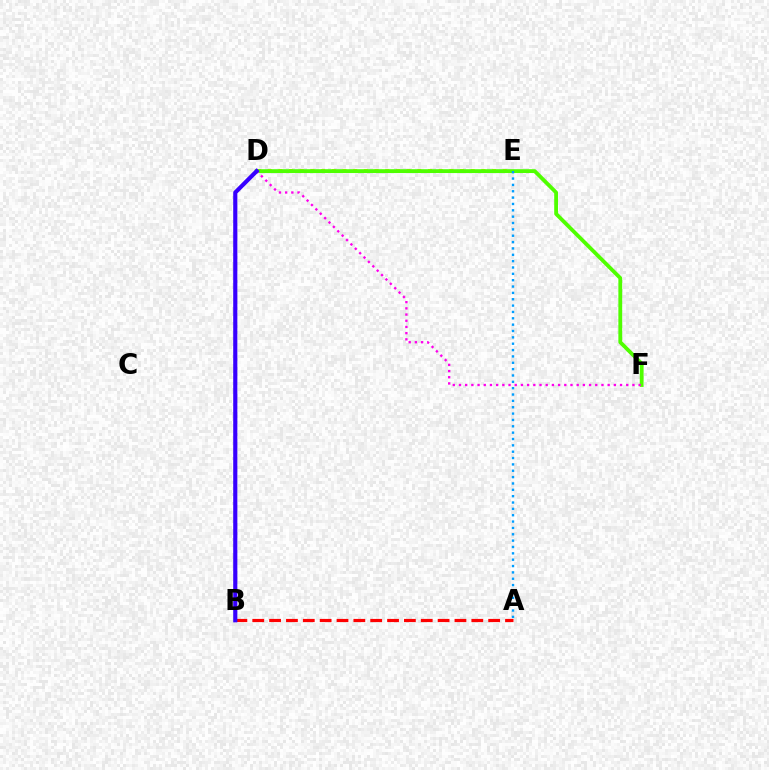{('D', 'E'): [{'color': '#ffd500', 'line_style': 'dotted', 'thickness': 2.9}, {'color': '#00ff86', 'line_style': 'solid', 'thickness': 2.2}], ('D', 'F'): [{'color': '#4fff00', 'line_style': 'solid', 'thickness': 2.75}, {'color': '#ff00ed', 'line_style': 'dotted', 'thickness': 1.68}], ('A', 'B'): [{'color': '#ff0000', 'line_style': 'dashed', 'thickness': 2.29}], ('A', 'E'): [{'color': '#009eff', 'line_style': 'dotted', 'thickness': 1.73}], ('B', 'D'): [{'color': '#3700ff', 'line_style': 'solid', 'thickness': 2.98}]}